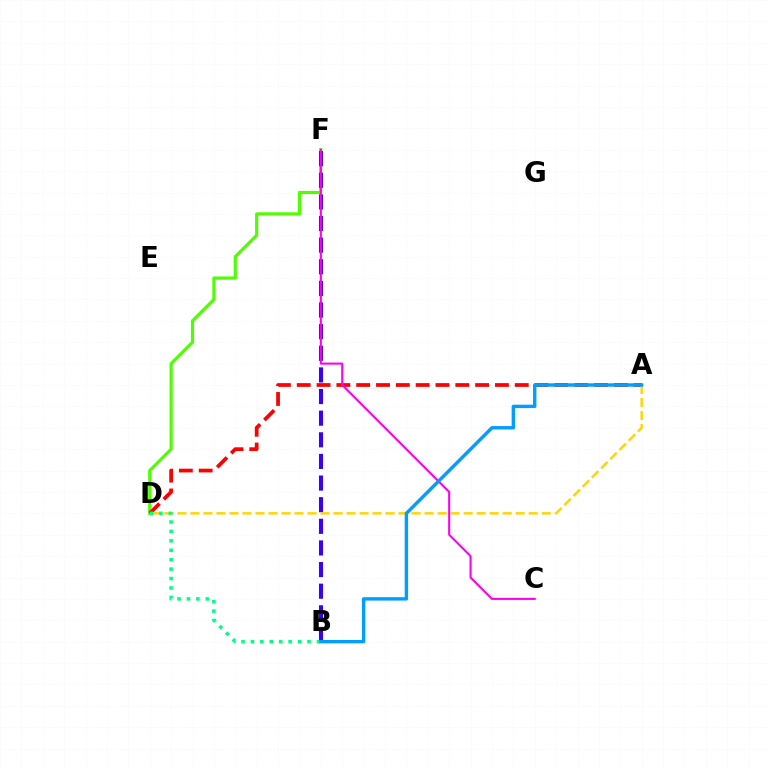{('D', 'F'): [{'color': '#4fff00', 'line_style': 'solid', 'thickness': 2.28}], ('A', 'D'): [{'color': '#ff0000', 'line_style': 'dashed', 'thickness': 2.69}, {'color': '#ffd500', 'line_style': 'dashed', 'thickness': 1.77}], ('B', 'F'): [{'color': '#3700ff', 'line_style': 'dashed', 'thickness': 2.94}], ('C', 'F'): [{'color': '#ff00ed', 'line_style': 'solid', 'thickness': 1.5}], ('B', 'D'): [{'color': '#00ff86', 'line_style': 'dotted', 'thickness': 2.56}], ('A', 'B'): [{'color': '#009eff', 'line_style': 'solid', 'thickness': 2.44}]}